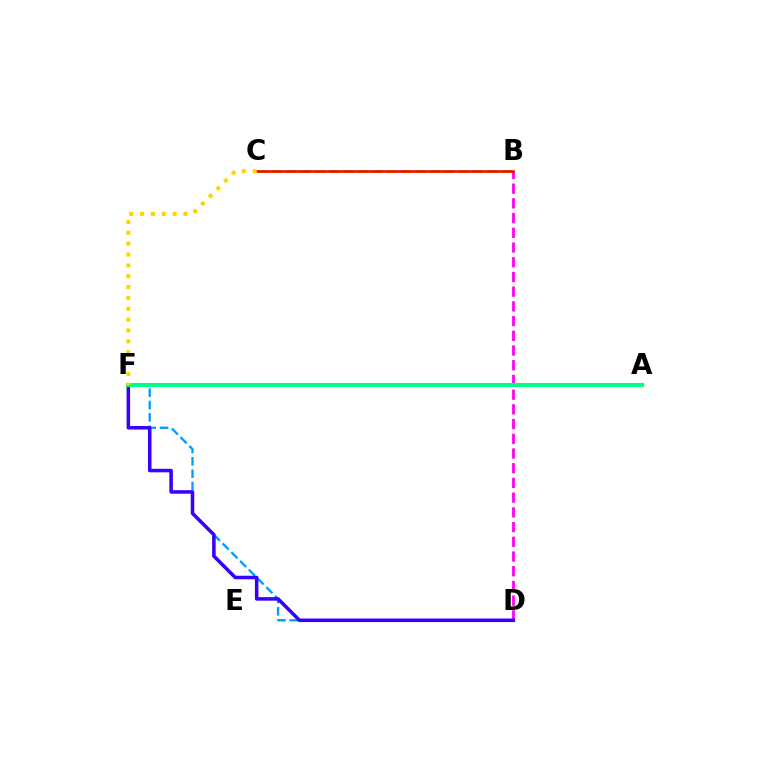{('D', 'F'): [{'color': '#009eff', 'line_style': 'dashed', 'thickness': 1.68}, {'color': '#3700ff', 'line_style': 'solid', 'thickness': 2.54}], ('B', 'D'): [{'color': '#ff00ed', 'line_style': 'dashed', 'thickness': 2.0}], ('B', 'C'): [{'color': '#4fff00', 'line_style': 'dashed', 'thickness': 1.95}, {'color': '#ff0000', 'line_style': 'solid', 'thickness': 1.82}], ('A', 'F'): [{'color': '#00ff86', 'line_style': 'solid', 'thickness': 2.97}], ('C', 'F'): [{'color': '#ffd500', 'line_style': 'dotted', 'thickness': 2.95}]}